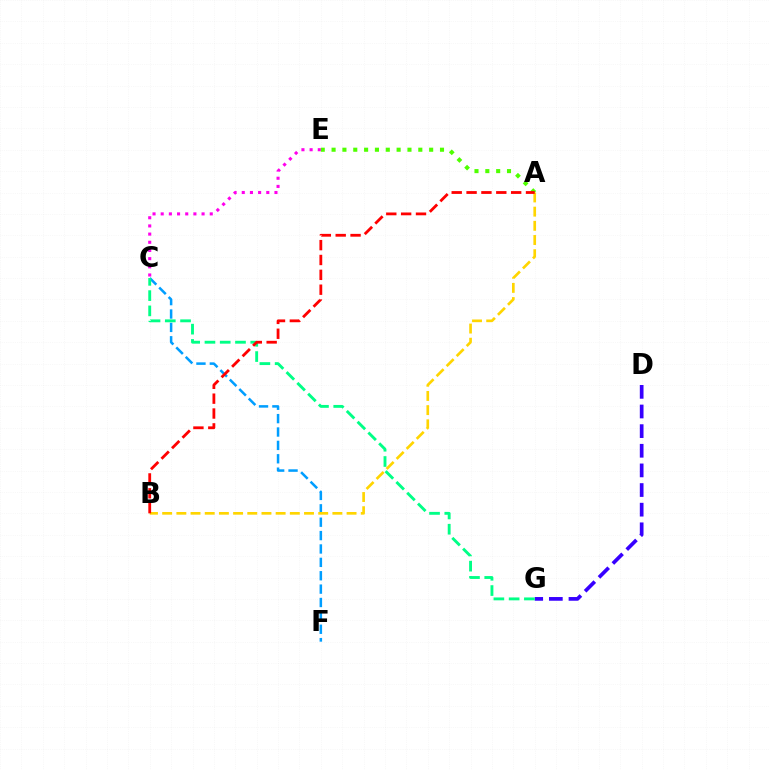{('D', 'G'): [{'color': '#3700ff', 'line_style': 'dashed', 'thickness': 2.67}], ('C', 'F'): [{'color': '#009eff', 'line_style': 'dashed', 'thickness': 1.82}], ('A', 'E'): [{'color': '#4fff00', 'line_style': 'dotted', 'thickness': 2.95}], ('C', 'G'): [{'color': '#00ff86', 'line_style': 'dashed', 'thickness': 2.07}], ('C', 'E'): [{'color': '#ff00ed', 'line_style': 'dotted', 'thickness': 2.22}], ('A', 'B'): [{'color': '#ffd500', 'line_style': 'dashed', 'thickness': 1.93}, {'color': '#ff0000', 'line_style': 'dashed', 'thickness': 2.02}]}